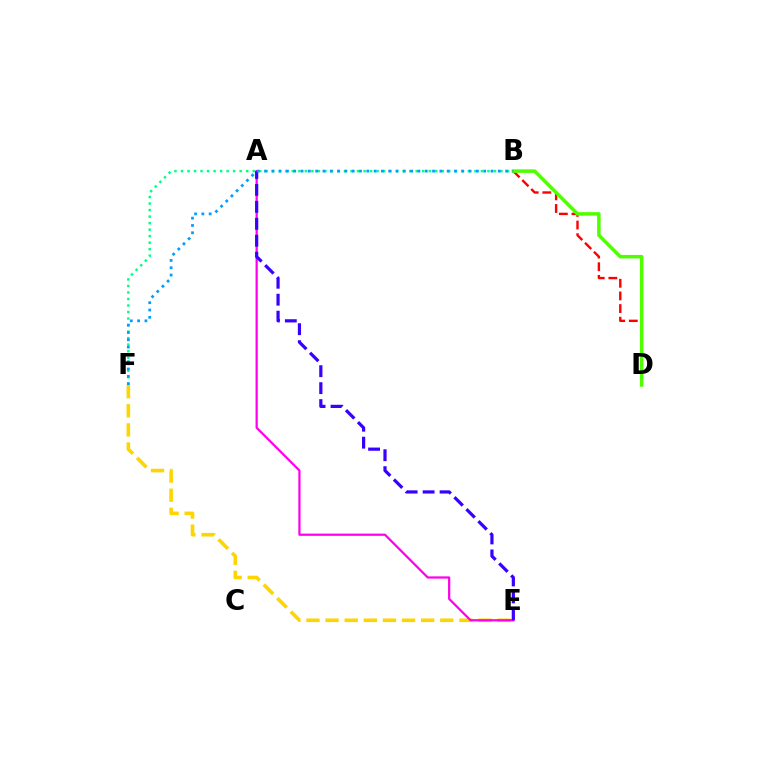{('B', 'D'): [{'color': '#ff0000', 'line_style': 'dashed', 'thickness': 1.72}, {'color': '#4fff00', 'line_style': 'solid', 'thickness': 2.51}], ('E', 'F'): [{'color': '#ffd500', 'line_style': 'dashed', 'thickness': 2.6}], ('B', 'F'): [{'color': '#00ff86', 'line_style': 'dotted', 'thickness': 1.77}, {'color': '#009eff', 'line_style': 'dotted', 'thickness': 1.99}], ('A', 'E'): [{'color': '#ff00ed', 'line_style': 'solid', 'thickness': 1.61}, {'color': '#3700ff', 'line_style': 'dashed', 'thickness': 2.3}]}